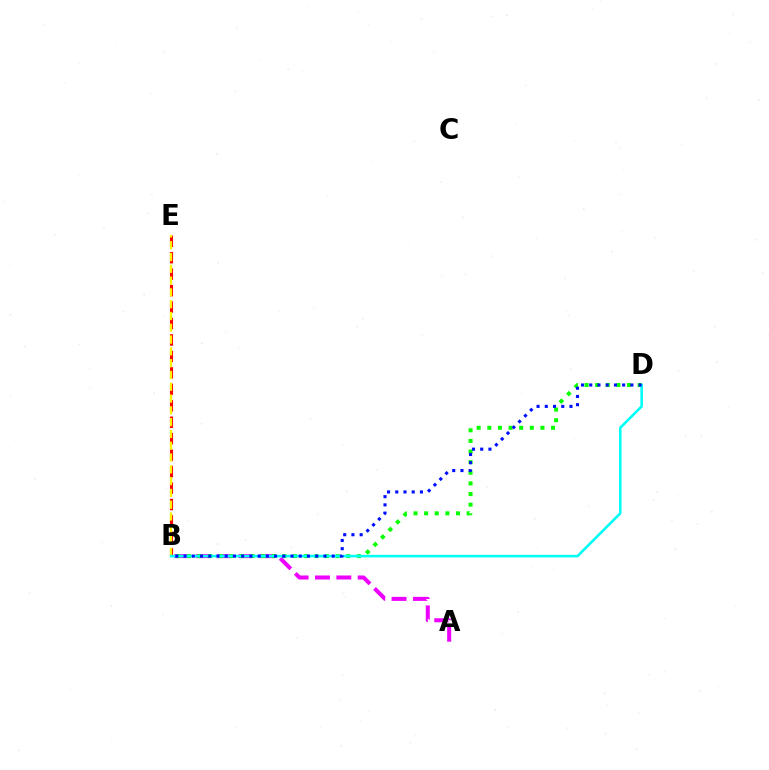{('A', 'B'): [{'color': '#ee00ff', 'line_style': 'dashed', 'thickness': 2.9}], ('B', 'E'): [{'color': '#ff0000', 'line_style': 'dashed', 'thickness': 2.24}, {'color': '#fcf500', 'line_style': 'dashed', 'thickness': 1.6}], ('B', 'D'): [{'color': '#08ff00', 'line_style': 'dotted', 'thickness': 2.89}, {'color': '#00fff6', 'line_style': 'solid', 'thickness': 1.86}, {'color': '#0010ff', 'line_style': 'dotted', 'thickness': 2.24}]}